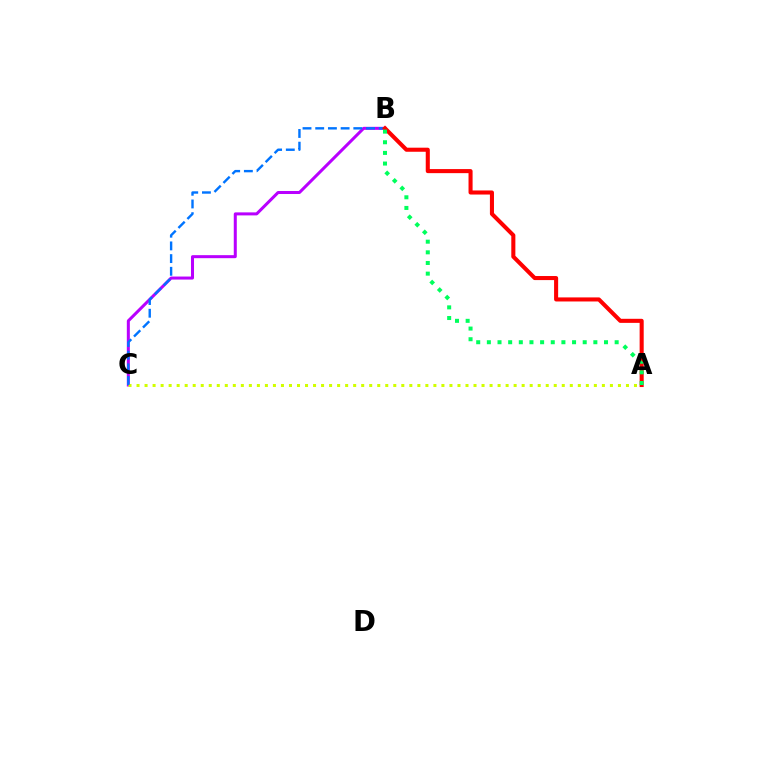{('B', 'C'): [{'color': '#b900ff', 'line_style': 'solid', 'thickness': 2.18}, {'color': '#0074ff', 'line_style': 'dashed', 'thickness': 1.73}], ('A', 'C'): [{'color': '#d1ff00', 'line_style': 'dotted', 'thickness': 2.18}], ('A', 'B'): [{'color': '#ff0000', 'line_style': 'solid', 'thickness': 2.93}, {'color': '#00ff5c', 'line_style': 'dotted', 'thickness': 2.89}]}